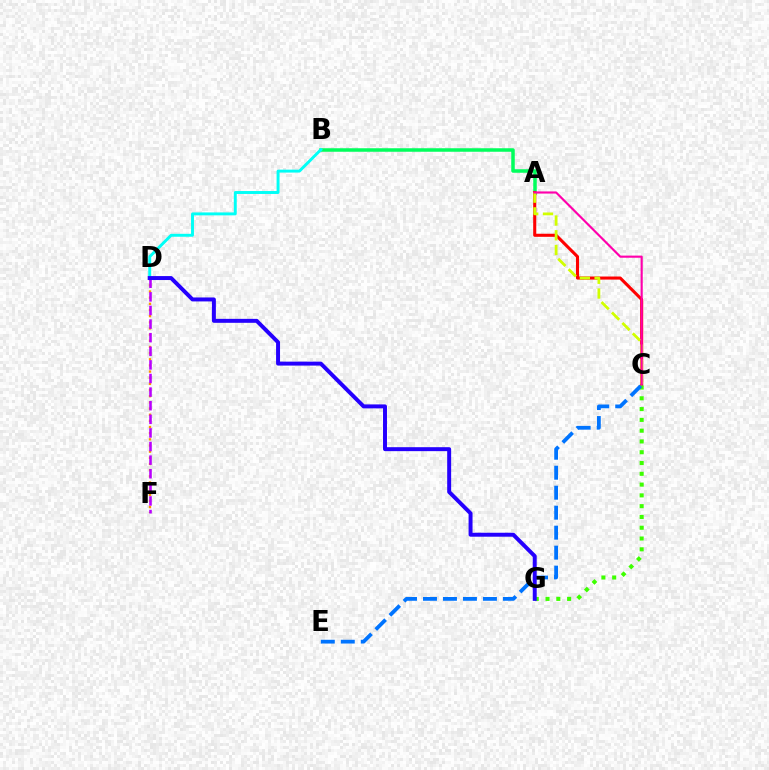{('A', 'B'): [{'color': '#00ff5c', 'line_style': 'solid', 'thickness': 2.52}], ('A', 'C'): [{'color': '#ff0000', 'line_style': 'solid', 'thickness': 2.22}, {'color': '#d1ff00', 'line_style': 'dashed', 'thickness': 2.0}, {'color': '#ff00ac', 'line_style': 'solid', 'thickness': 1.54}], ('D', 'F'): [{'color': '#ff9400', 'line_style': 'dotted', 'thickness': 1.67}, {'color': '#b900ff', 'line_style': 'dashed', 'thickness': 1.85}], ('B', 'D'): [{'color': '#00fff6', 'line_style': 'solid', 'thickness': 2.11}], ('C', 'G'): [{'color': '#3dff00', 'line_style': 'dotted', 'thickness': 2.93}], ('C', 'E'): [{'color': '#0074ff', 'line_style': 'dashed', 'thickness': 2.71}], ('D', 'G'): [{'color': '#2500ff', 'line_style': 'solid', 'thickness': 2.85}]}